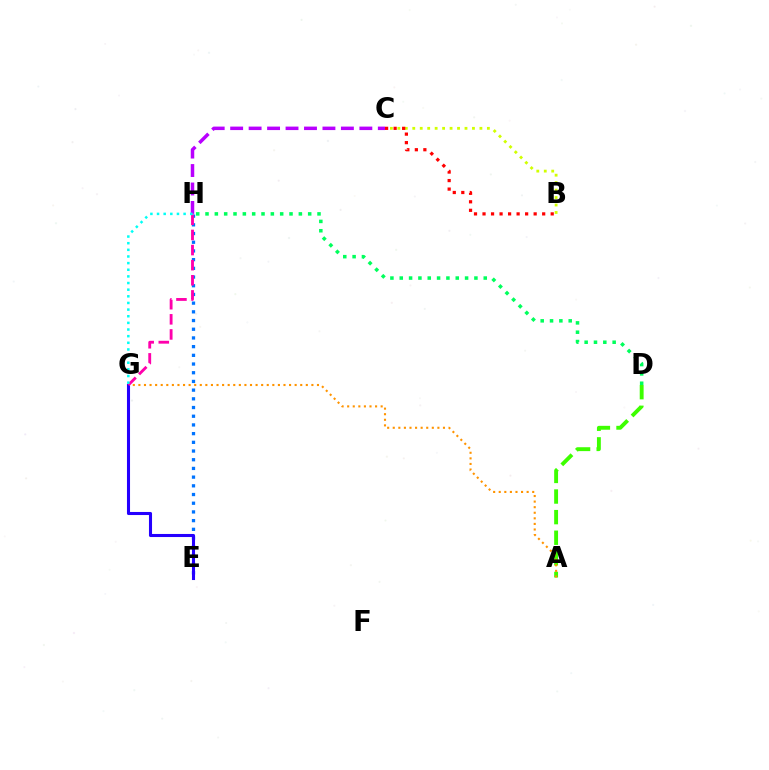{('C', 'H'): [{'color': '#b900ff', 'line_style': 'dashed', 'thickness': 2.51}], ('A', 'D'): [{'color': '#3dff00', 'line_style': 'dashed', 'thickness': 2.8}], ('B', 'C'): [{'color': '#d1ff00', 'line_style': 'dotted', 'thickness': 2.03}, {'color': '#ff0000', 'line_style': 'dotted', 'thickness': 2.32}], ('E', 'H'): [{'color': '#0074ff', 'line_style': 'dotted', 'thickness': 2.36}], ('A', 'G'): [{'color': '#ff9400', 'line_style': 'dotted', 'thickness': 1.52}], ('D', 'H'): [{'color': '#00ff5c', 'line_style': 'dotted', 'thickness': 2.54}], ('E', 'G'): [{'color': '#2500ff', 'line_style': 'solid', 'thickness': 2.21}], ('G', 'H'): [{'color': '#ff00ac', 'line_style': 'dashed', 'thickness': 2.05}, {'color': '#00fff6', 'line_style': 'dotted', 'thickness': 1.8}]}